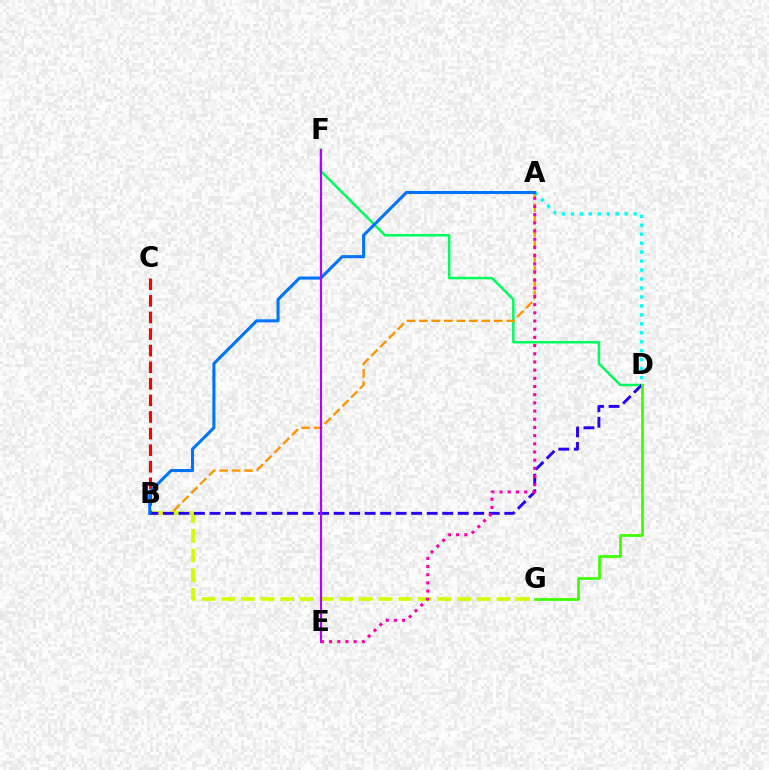{('A', 'D'): [{'color': '#00fff6', 'line_style': 'dotted', 'thickness': 2.44}], ('B', 'G'): [{'color': '#d1ff00', 'line_style': 'dashed', 'thickness': 2.67}], ('D', 'F'): [{'color': '#00ff5c', 'line_style': 'solid', 'thickness': 1.81}], ('A', 'B'): [{'color': '#ff9400', 'line_style': 'dashed', 'thickness': 1.69}, {'color': '#0074ff', 'line_style': 'solid', 'thickness': 2.21}], ('B', 'C'): [{'color': '#ff0000', 'line_style': 'dashed', 'thickness': 2.25}], ('B', 'D'): [{'color': '#2500ff', 'line_style': 'dashed', 'thickness': 2.11}], ('D', 'G'): [{'color': '#3dff00', 'line_style': 'solid', 'thickness': 1.97}], ('E', 'F'): [{'color': '#b900ff', 'line_style': 'solid', 'thickness': 1.54}], ('A', 'E'): [{'color': '#ff00ac', 'line_style': 'dotted', 'thickness': 2.22}]}